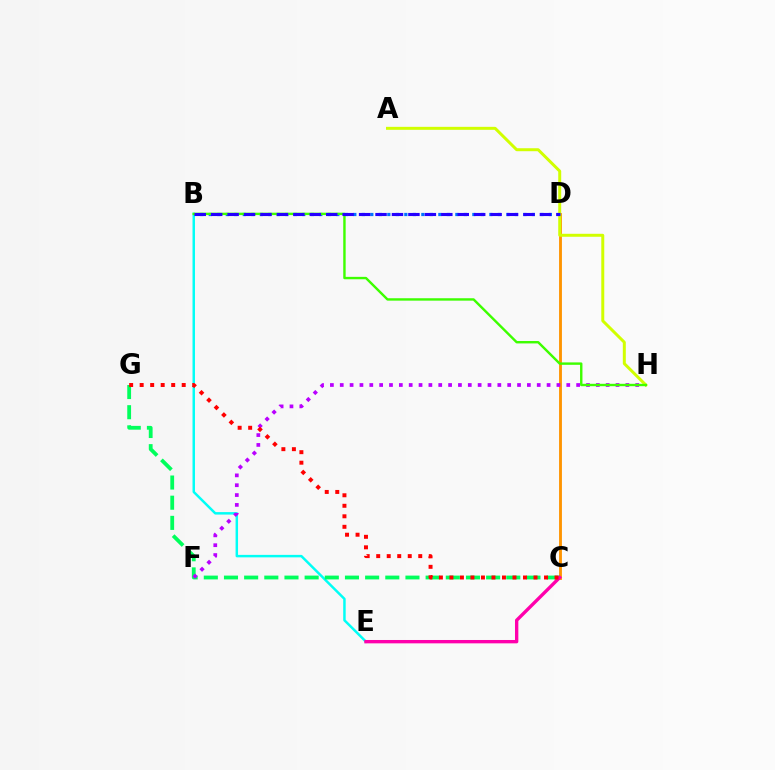{('C', 'D'): [{'color': '#ff9400', 'line_style': 'solid', 'thickness': 2.06}], ('B', 'E'): [{'color': '#00fff6', 'line_style': 'solid', 'thickness': 1.78}], ('B', 'D'): [{'color': '#0074ff', 'line_style': 'dotted', 'thickness': 2.31}, {'color': '#2500ff', 'line_style': 'dashed', 'thickness': 2.23}], ('C', 'G'): [{'color': '#00ff5c', 'line_style': 'dashed', 'thickness': 2.74}, {'color': '#ff0000', 'line_style': 'dotted', 'thickness': 2.86}], ('F', 'H'): [{'color': '#b900ff', 'line_style': 'dotted', 'thickness': 2.68}], ('A', 'H'): [{'color': '#d1ff00', 'line_style': 'solid', 'thickness': 2.14}], ('C', 'E'): [{'color': '#ff00ac', 'line_style': 'solid', 'thickness': 2.41}], ('B', 'H'): [{'color': '#3dff00', 'line_style': 'solid', 'thickness': 1.73}]}